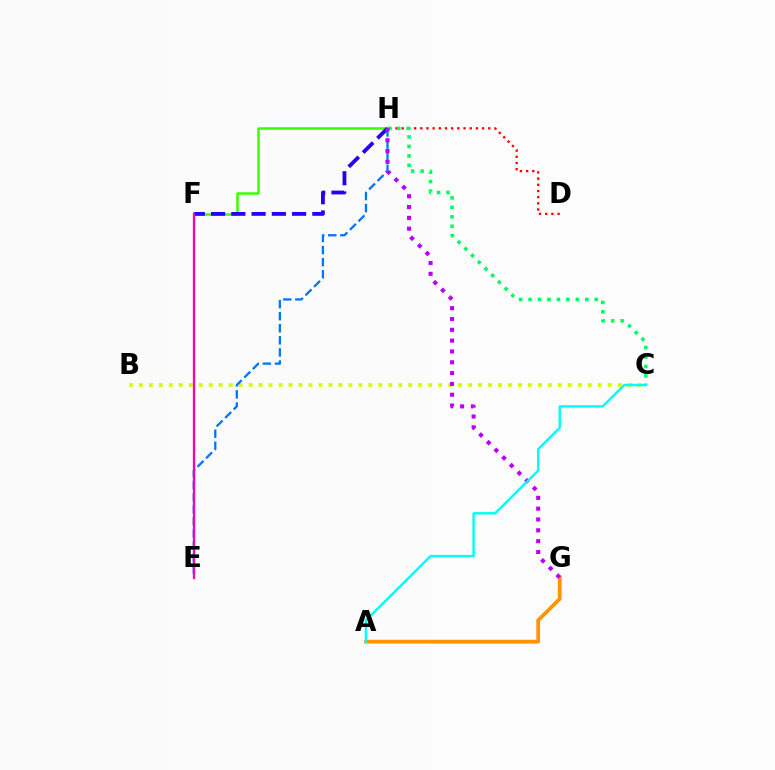{('B', 'C'): [{'color': '#d1ff00', 'line_style': 'dotted', 'thickness': 2.71}], ('D', 'H'): [{'color': '#ff0000', 'line_style': 'dotted', 'thickness': 1.68}], ('A', 'G'): [{'color': '#ff9400', 'line_style': 'solid', 'thickness': 2.72}], ('F', 'H'): [{'color': '#3dff00', 'line_style': 'solid', 'thickness': 1.82}, {'color': '#2500ff', 'line_style': 'dashed', 'thickness': 2.75}], ('C', 'H'): [{'color': '#00ff5c', 'line_style': 'dotted', 'thickness': 2.57}], ('E', 'H'): [{'color': '#0074ff', 'line_style': 'dashed', 'thickness': 1.64}], ('G', 'H'): [{'color': '#b900ff', 'line_style': 'dotted', 'thickness': 2.94}], ('A', 'C'): [{'color': '#00fff6', 'line_style': 'solid', 'thickness': 1.75}], ('E', 'F'): [{'color': '#ff00ac', 'line_style': 'solid', 'thickness': 1.64}]}